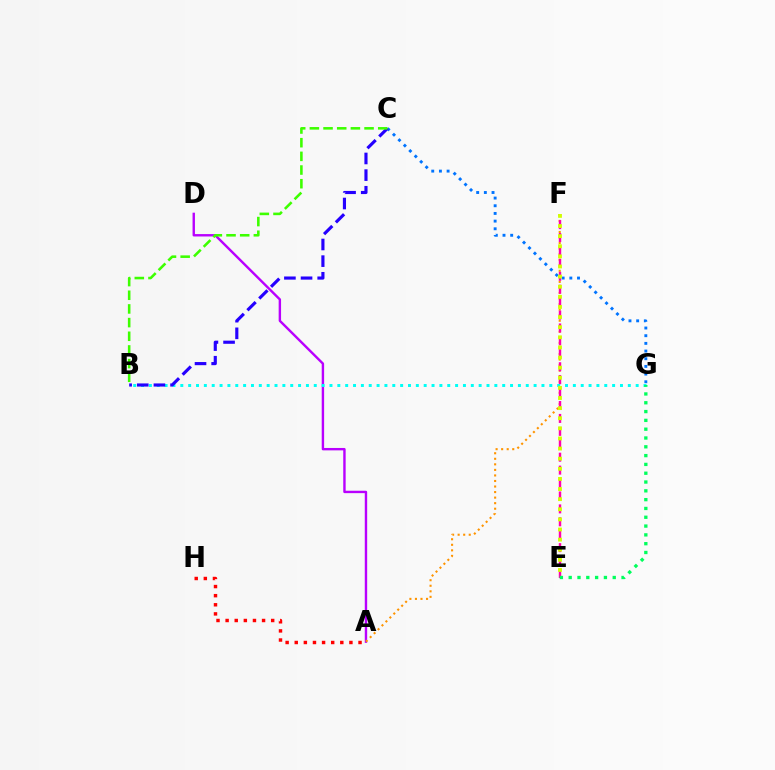{('A', 'D'): [{'color': '#b900ff', 'line_style': 'solid', 'thickness': 1.73}], ('A', 'F'): [{'color': '#ff9400', 'line_style': 'dotted', 'thickness': 1.51}], ('E', 'F'): [{'color': '#ff00ac', 'line_style': 'dashed', 'thickness': 1.76}, {'color': '#d1ff00', 'line_style': 'dotted', 'thickness': 2.75}], ('C', 'G'): [{'color': '#0074ff', 'line_style': 'dotted', 'thickness': 2.09}], ('B', 'G'): [{'color': '#00fff6', 'line_style': 'dotted', 'thickness': 2.13}], ('B', 'C'): [{'color': '#2500ff', 'line_style': 'dashed', 'thickness': 2.26}, {'color': '#3dff00', 'line_style': 'dashed', 'thickness': 1.86}], ('E', 'G'): [{'color': '#00ff5c', 'line_style': 'dotted', 'thickness': 2.39}], ('A', 'H'): [{'color': '#ff0000', 'line_style': 'dotted', 'thickness': 2.48}]}